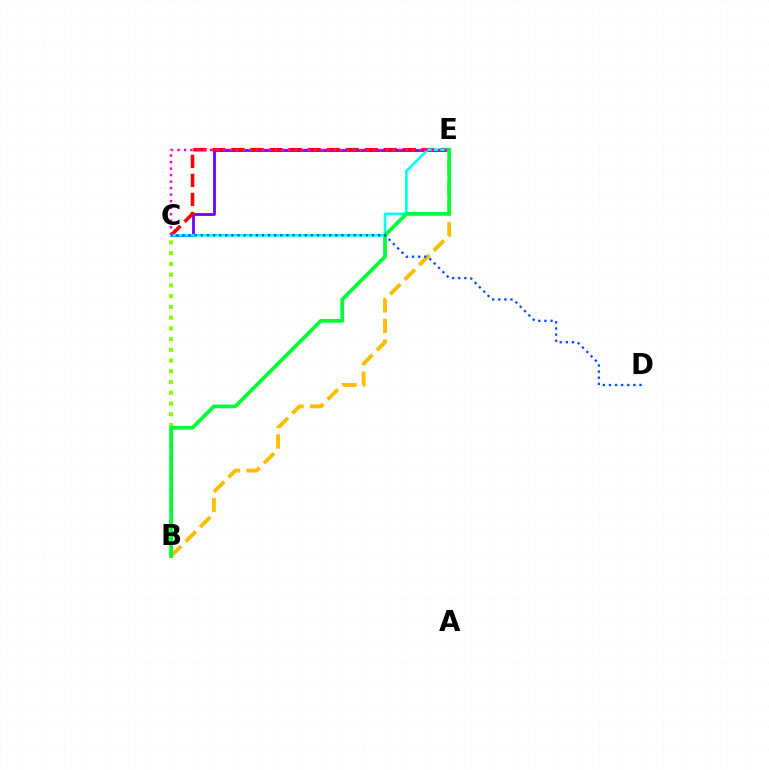{('C', 'E'): [{'color': '#7200ff', 'line_style': 'solid', 'thickness': 2.02}, {'color': '#ff0000', 'line_style': 'dashed', 'thickness': 2.59}, {'color': '#00fff6', 'line_style': 'solid', 'thickness': 1.9}, {'color': '#ff00cf', 'line_style': 'dotted', 'thickness': 1.77}], ('B', 'E'): [{'color': '#ffbd00', 'line_style': 'dashed', 'thickness': 2.79}, {'color': '#00ff39', 'line_style': 'solid', 'thickness': 2.7}], ('B', 'C'): [{'color': '#84ff00', 'line_style': 'dotted', 'thickness': 2.92}], ('C', 'D'): [{'color': '#004bff', 'line_style': 'dotted', 'thickness': 1.66}]}